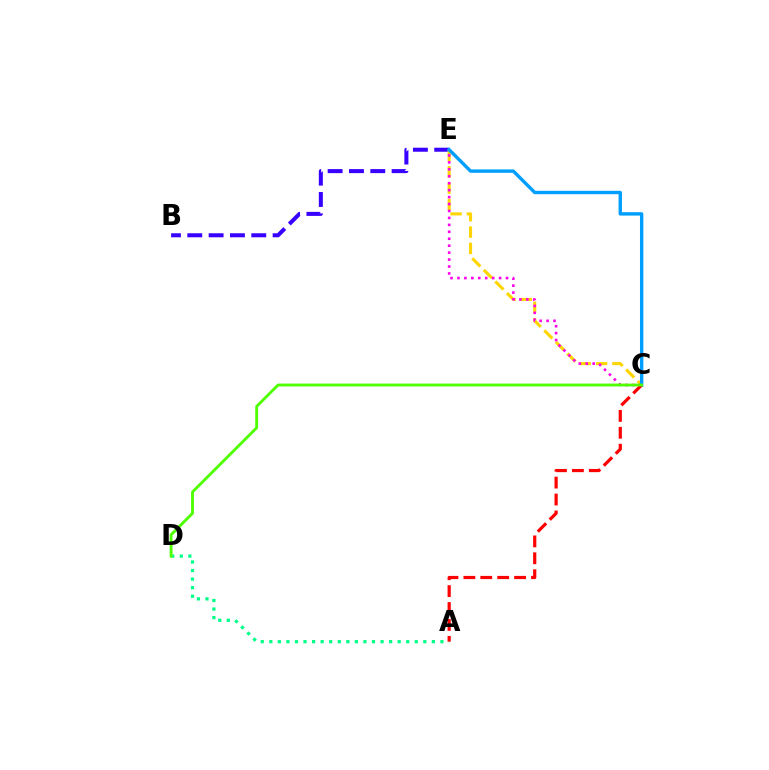{('B', 'E'): [{'color': '#3700ff', 'line_style': 'dashed', 'thickness': 2.9}], ('C', 'E'): [{'color': '#ffd500', 'line_style': 'dashed', 'thickness': 2.22}, {'color': '#ff00ed', 'line_style': 'dotted', 'thickness': 1.89}, {'color': '#009eff', 'line_style': 'solid', 'thickness': 2.44}], ('A', 'D'): [{'color': '#00ff86', 'line_style': 'dotted', 'thickness': 2.32}], ('A', 'C'): [{'color': '#ff0000', 'line_style': 'dashed', 'thickness': 2.3}], ('C', 'D'): [{'color': '#4fff00', 'line_style': 'solid', 'thickness': 2.06}]}